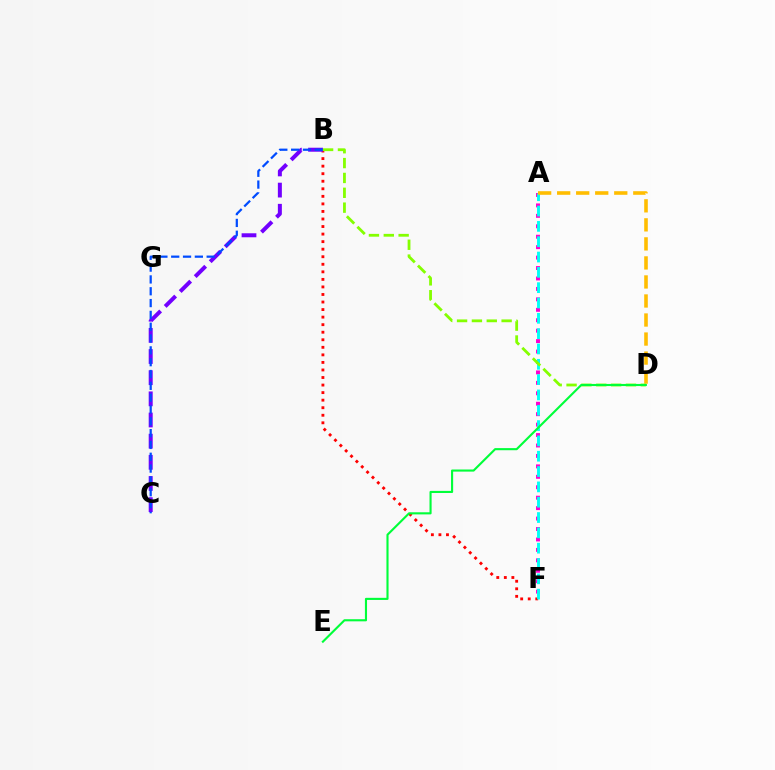{('B', 'F'): [{'color': '#ff0000', 'line_style': 'dotted', 'thickness': 2.05}], ('A', 'F'): [{'color': '#ff00cf', 'line_style': 'dotted', 'thickness': 2.84}, {'color': '#00fff6', 'line_style': 'dashed', 'thickness': 2.08}], ('B', 'C'): [{'color': '#7200ff', 'line_style': 'dashed', 'thickness': 2.87}, {'color': '#004bff', 'line_style': 'dashed', 'thickness': 1.61}], ('A', 'D'): [{'color': '#ffbd00', 'line_style': 'dashed', 'thickness': 2.59}], ('B', 'D'): [{'color': '#84ff00', 'line_style': 'dashed', 'thickness': 2.02}], ('D', 'E'): [{'color': '#00ff39', 'line_style': 'solid', 'thickness': 1.53}]}